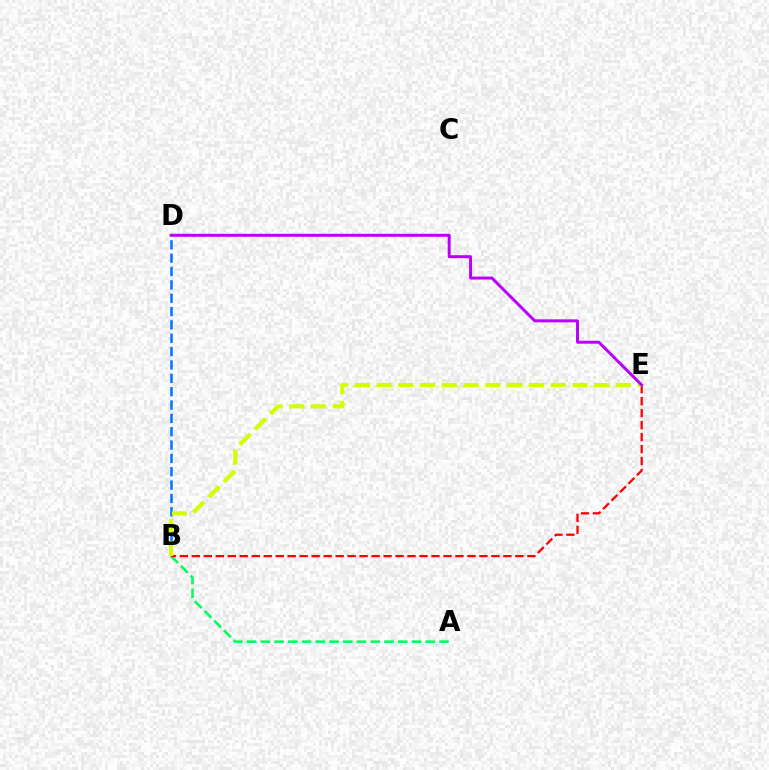{('A', 'B'): [{'color': '#00ff5c', 'line_style': 'dashed', 'thickness': 1.87}], ('B', 'D'): [{'color': '#0074ff', 'line_style': 'dashed', 'thickness': 1.81}], ('B', 'E'): [{'color': '#ff0000', 'line_style': 'dashed', 'thickness': 1.63}, {'color': '#d1ff00', 'line_style': 'dashed', 'thickness': 2.96}], ('D', 'E'): [{'color': '#b900ff', 'line_style': 'solid', 'thickness': 2.13}]}